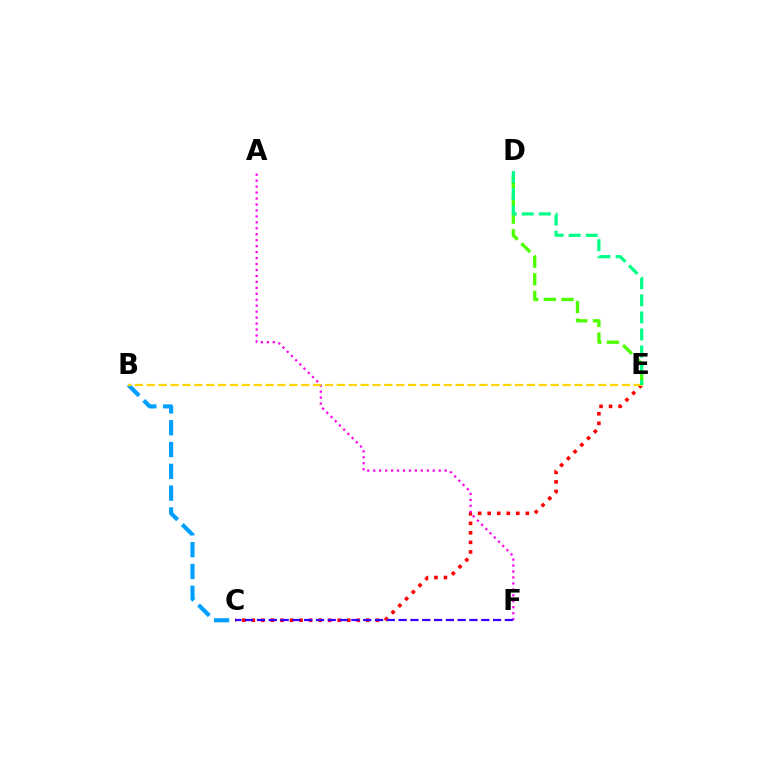{('B', 'C'): [{'color': '#009eff', 'line_style': 'dashed', 'thickness': 2.96}], ('C', 'E'): [{'color': '#ff0000', 'line_style': 'dotted', 'thickness': 2.59}], ('A', 'F'): [{'color': '#ff00ed', 'line_style': 'dotted', 'thickness': 1.62}], ('C', 'F'): [{'color': '#3700ff', 'line_style': 'dashed', 'thickness': 1.6}], ('D', 'E'): [{'color': '#4fff00', 'line_style': 'dashed', 'thickness': 2.4}, {'color': '#00ff86', 'line_style': 'dashed', 'thickness': 2.32}], ('B', 'E'): [{'color': '#ffd500', 'line_style': 'dashed', 'thickness': 1.61}]}